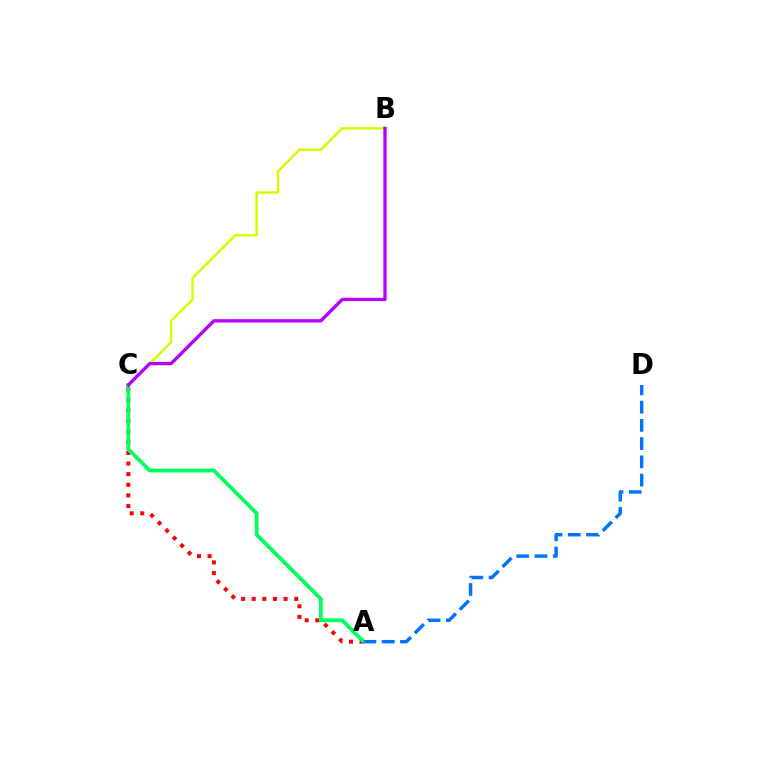{('A', 'C'): [{'color': '#ff0000', 'line_style': 'dotted', 'thickness': 2.89}, {'color': '#00ff5c', 'line_style': 'solid', 'thickness': 2.74}], ('B', 'C'): [{'color': '#d1ff00', 'line_style': 'solid', 'thickness': 1.78}, {'color': '#b900ff', 'line_style': 'solid', 'thickness': 2.4}], ('A', 'D'): [{'color': '#0074ff', 'line_style': 'dashed', 'thickness': 2.48}]}